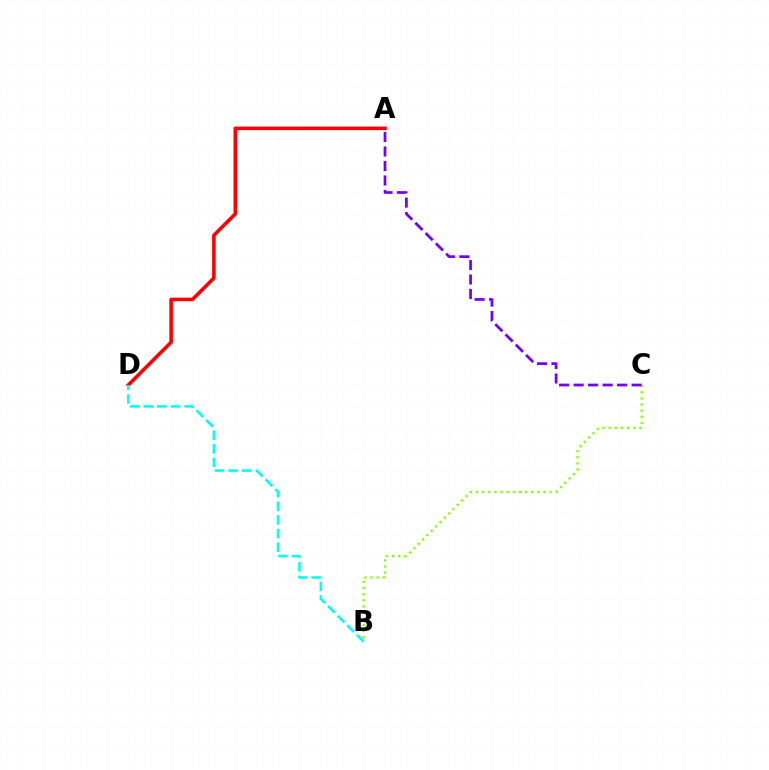{('B', 'C'): [{'color': '#84ff00', 'line_style': 'dotted', 'thickness': 1.67}], ('A', 'D'): [{'color': '#ff0000', 'line_style': 'solid', 'thickness': 2.57}], ('B', 'D'): [{'color': '#00fff6', 'line_style': 'dashed', 'thickness': 1.85}], ('A', 'C'): [{'color': '#7200ff', 'line_style': 'dashed', 'thickness': 1.97}]}